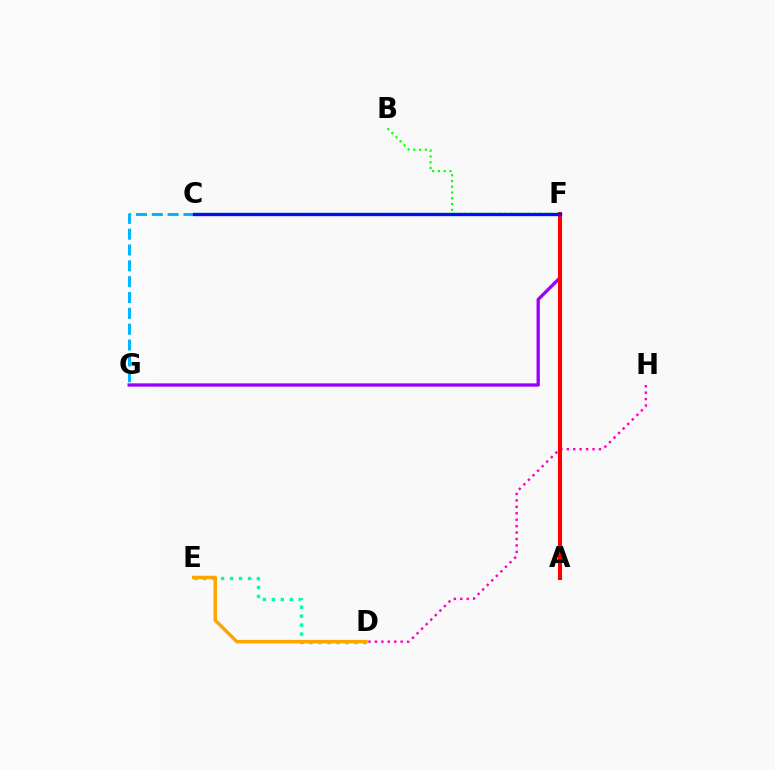{('D', 'E'): [{'color': '#00ff9d', 'line_style': 'dotted', 'thickness': 2.44}, {'color': '#ffa500', 'line_style': 'solid', 'thickness': 2.52}], ('C', 'F'): [{'color': '#b3ff00', 'line_style': 'dashed', 'thickness': 1.53}, {'color': '#0010ff', 'line_style': 'solid', 'thickness': 2.38}], ('F', 'G'): [{'color': '#9b00ff', 'line_style': 'solid', 'thickness': 2.39}], ('C', 'G'): [{'color': '#00b5ff', 'line_style': 'dashed', 'thickness': 2.15}], ('B', 'F'): [{'color': '#08ff00', 'line_style': 'dotted', 'thickness': 1.56}], ('D', 'H'): [{'color': '#ff00bd', 'line_style': 'dotted', 'thickness': 1.75}], ('A', 'F'): [{'color': '#ff0000', 'line_style': 'solid', 'thickness': 2.94}]}